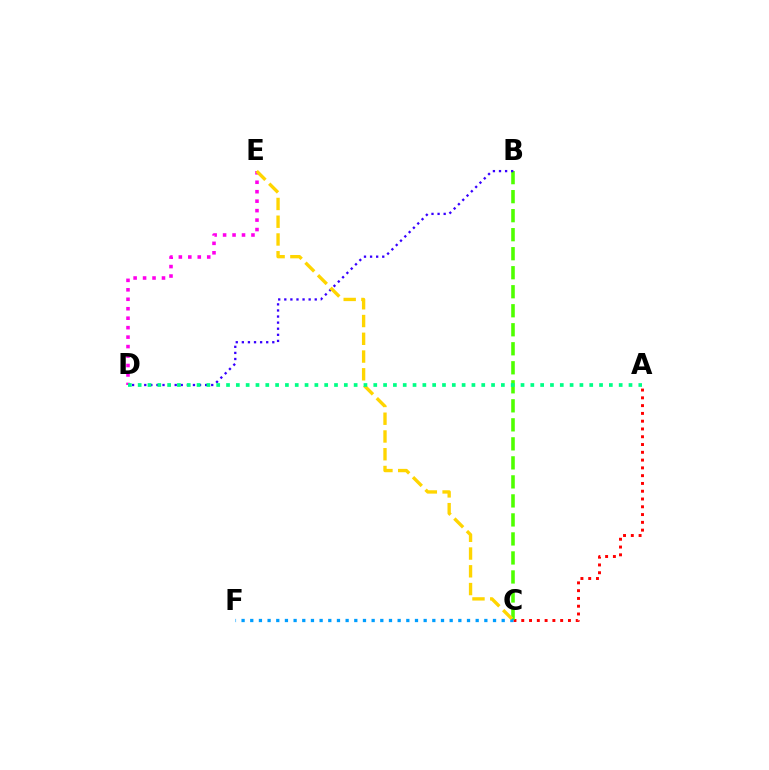{('A', 'C'): [{'color': '#ff0000', 'line_style': 'dotted', 'thickness': 2.11}], ('D', 'E'): [{'color': '#ff00ed', 'line_style': 'dotted', 'thickness': 2.57}], ('B', 'C'): [{'color': '#4fff00', 'line_style': 'dashed', 'thickness': 2.58}], ('B', 'D'): [{'color': '#3700ff', 'line_style': 'dotted', 'thickness': 1.65}], ('C', 'F'): [{'color': '#009eff', 'line_style': 'dotted', 'thickness': 2.36}], ('C', 'E'): [{'color': '#ffd500', 'line_style': 'dashed', 'thickness': 2.41}], ('A', 'D'): [{'color': '#00ff86', 'line_style': 'dotted', 'thickness': 2.67}]}